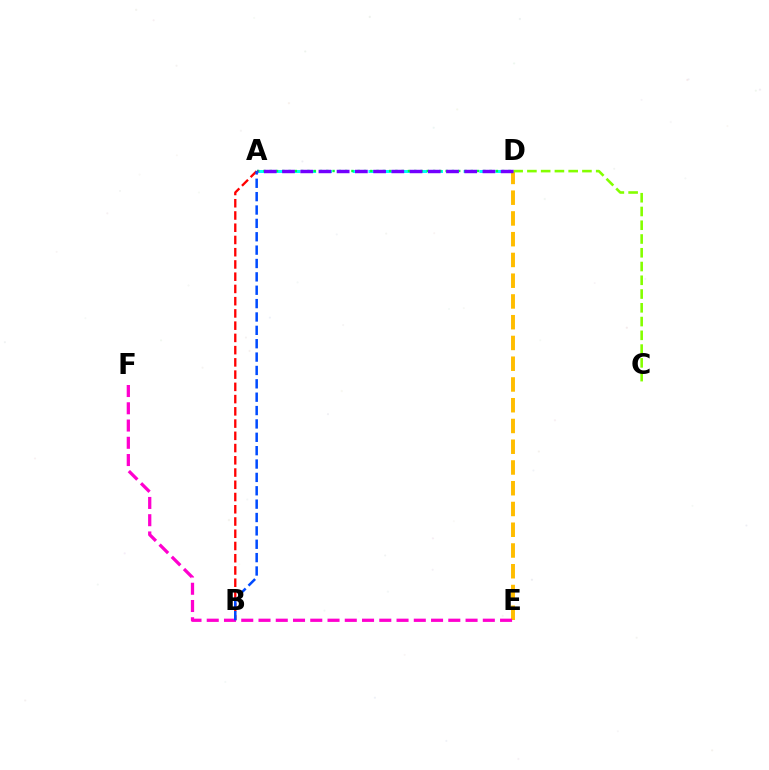{('A', 'D'): [{'color': '#00fff6', 'line_style': 'dashed', 'thickness': 2.15}, {'color': '#00ff39', 'line_style': 'dotted', 'thickness': 1.71}, {'color': '#7200ff', 'line_style': 'dashed', 'thickness': 2.48}], ('A', 'B'): [{'color': '#ff0000', 'line_style': 'dashed', 'thickness': 1.66}, {'color': '#004bff', 'line_style': 'dashed', 'thickness': 1.82}], ('D', 'E'): [{'color': '#ffbd00', 'line_style': 'dashed', 'thickness': 2.82}], ('E', 'F'): [{'color': '#ff00cf', 'line_style': 'dashed', 'thickness': 2.34}], ('C', 'D'): [{'color': '#84ff00', 'line_style': 'dashed', 'thickness': 1.87}]}